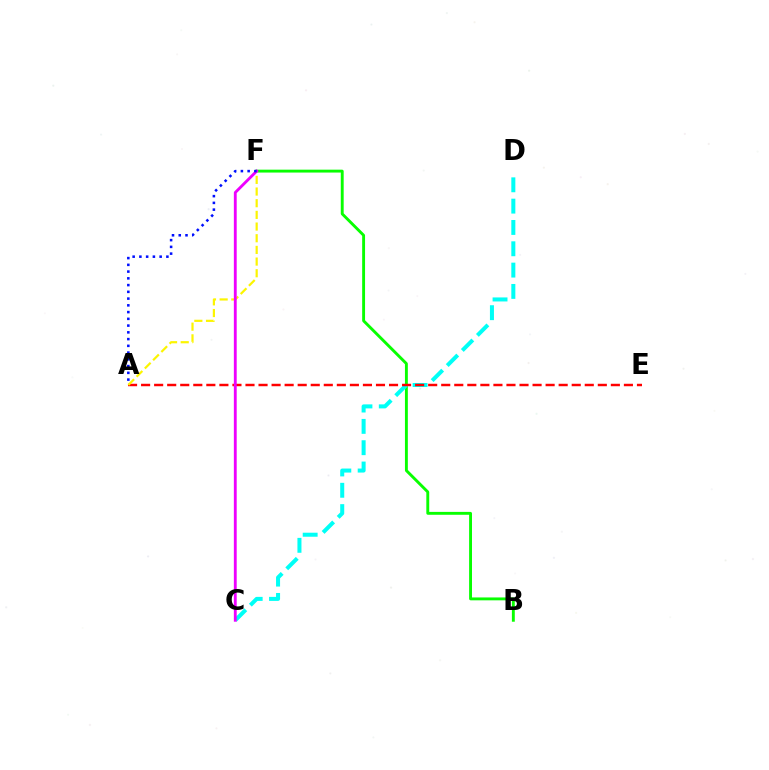{('B', 'F'): [{'color': '#08ff00', 'line_style': 'solid', 'thickness': 2.08}], ('C', 'D'): [{'color': '#00fff6', 'line_style': 'dashed', 'thickness': 2.9}], ('A', 'E'): [{'color': '#ff0000', 'line_style': 'dashed', 'thickness': 1.77}], ('A', 'F'): [{'color': '#fcf500', 'line_style': 'dashed', 'thickness': 1.59}, {'color': '#0010ff', 'line_style': 'dotted', 'thickness': 1.83}], ('C', 'F'): [{'color': '#ee00ff', 'line_style': 'solid', 'thickness': 2.05}]}